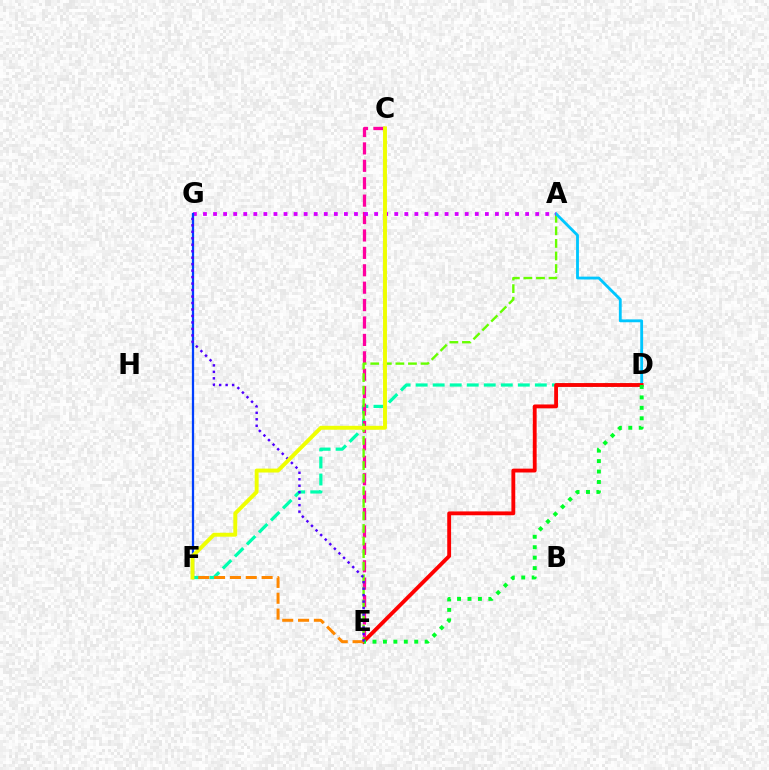{('D', 'F'): [{'color': '#00ffaf', 'line_style': 'dashed', 'thickness': 2.31}], ('C', 'E'): [{'color': '#ff00a0', 'line_style': 'dashed', 'thickness': 2.37}], ('A', 'E'): [{'color': '#66ff00', 'line_style': 'dashed', 'thickness': 1.71}], ('A', 'D'): [{'color': '#00c7ff', 'line_style': 'solid', 'thickness': 2.04}], ('D', 'E'): [{'color': '#ff0000', 'line_style': 'solid', 'thickness': 2.77}, {'color': '#00ff27', 'line_style': 'dotted', 'thickness': 2.84}], ('A', 'G'): [{'color': '#d600ff', 'line_style': 'dotted', 'thickness': 2.74}], ('F', 'G'): [{'color': '#003fff', 'line_style': 'solid', 'thickness': 1.63}], ('E', 'F'): [{'color': '#ff8800', 'line_style': 'dashed', 'thickness': 2.15}], ('E', 'G'): [{'color': '#4f00ff', 'line_style': 'dotted', 'thickness': 1.76}], ('C', 'F'): [{'color': '#eeff00', 'line_style': 'solid', 'thickness': 2.82}]}